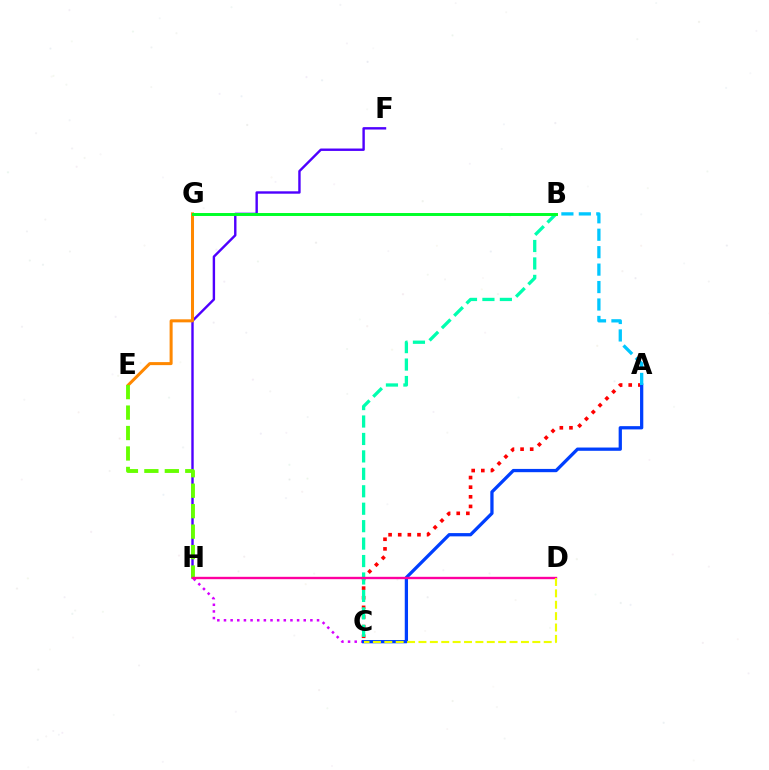{('C', 'H'): [{'color': '#d600ff', 'line_style': 'dotted', 'thickness': 1.81}], ('A', 'C'): [{'color': '#ff0000', 'line_style': 'dotted', 'thickness': 2.61}, {'color': '#003fff', 'line_style': 'solid', 'thickness': 2.35}], ('F', 'H'): [{'color': '#4f00ff', 'line_style': 'solid', 'thickness': 1.73}], ('B', 'C'): [{'color': '#00ffaf', 'line_style': 'dashed', 'thickness': 2.37}], ('E', 'G'): [{'color': '#ff8800', 'line_style': 'solid', 'thickness': 2.17}], ('E', 'H'): [{'color': '#66ff00', 'line_style': 'dashed', 'thickness': 2.78}], ('B', 'G'): [{'color': '#00ff27', 'line_style': 'solid', 'thickness': 2.13}], ('D', 'H'): [{'color': '#ff00a0', 'line_style': 'solid', 'thickness': 1.71}], ('A', 'B'): [{'color': '#00c7ff', 'line_style': 'dashed', 'thickness': 2.37}], ('C', 'D'): [{'color': '#eeff00', 'line_style': 'dashed', 'thickness': 1.55}]}